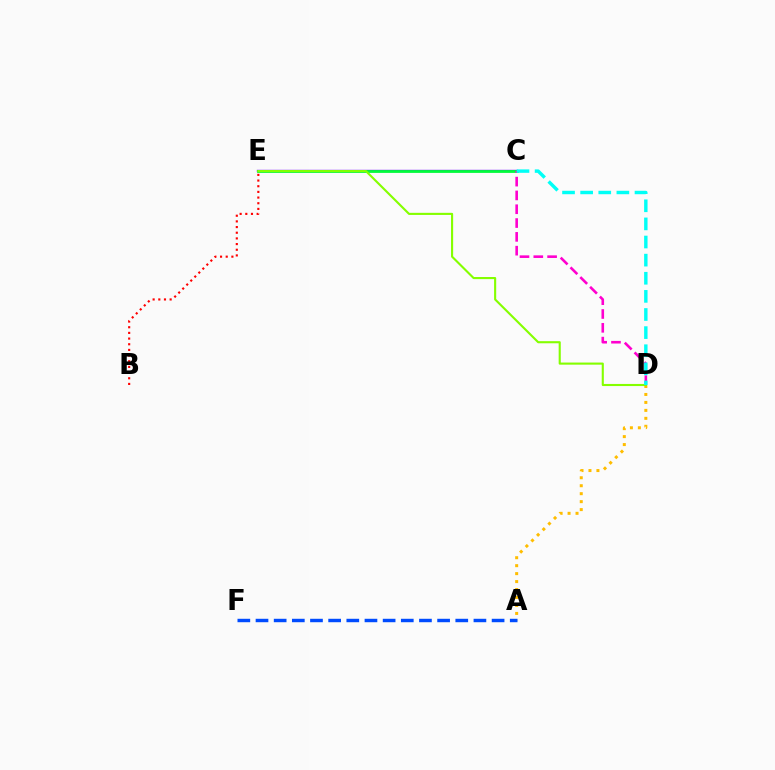{('C', 'E'): [{'color': '#7200ff', 'line_style': 'solid', 'thickness': 1.7}, {'color': '#00ff39', 'line_style': 'solid', 'thickness': 1.99}], ('A', 'D'): [{'color': '#ffbd00', 'line_style': 'dotted', 'thickness': 2.16}], ('D', 'E'): [{'color': '#84ff00', 'line_style': 'solid', 'thickness': 1.52}], ('A', 'F'): [{'color': '#004bff', 'line_style': 'dashed', 'thickness': 2.47}], ('C', 'D'): [{'color': '#ff00cf', 'line_style': 'dashed', 'thickness': 1.88}, {'color': '#00fff6', 'line_style': 'dashed', 'thickness': 2.46}], ('B', 'E'): [{'color': '#ff0000', 'line_style': 'dotted', 'thickness': 1.54}]}